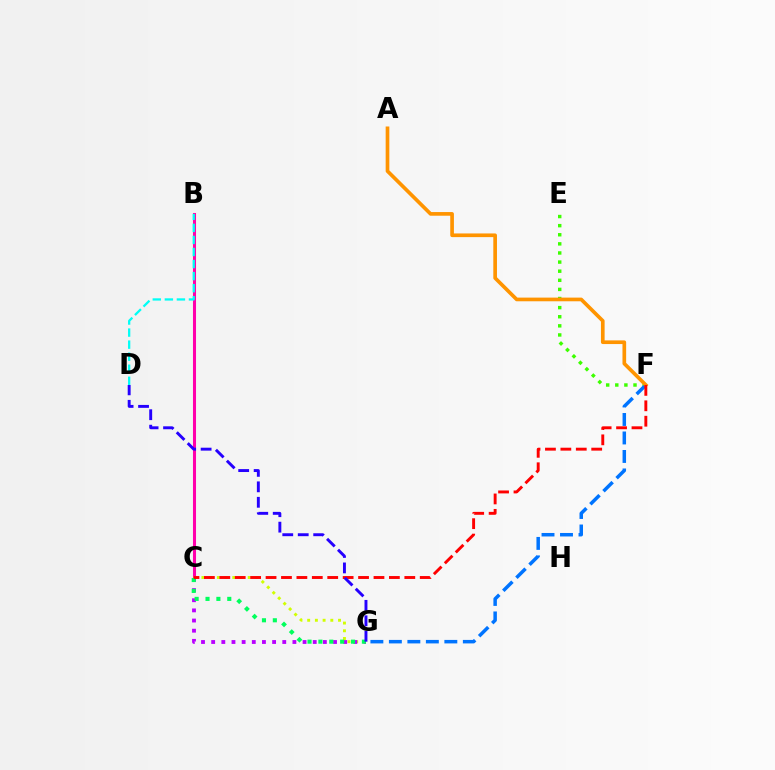{('B', 'C'): [{'color': '#ff00ac', 'line_style': 'solid', 'thickness': 2.19}], ('B', 'D'): [{'color': '#00fff6', 'line_style': 'dashed', 'thickness': 1.64}], ('C', 'G'): [{'color': '#d1ff00', 'line_style': 'dotted', 'thickness': 2.1}, {'color': '#b900ff', 'line_style': 'dotted', 'thickness': 2.76}, {'color': '#00ff5c', 'line_style': 'dotted', 'thickness': 2.96}], ('E', 'F'): [{'color': '#3dff00', 'line_style': 'dotted', 'thickness': 2.47}], ('F', 'G'): [{'color': '#0074ff', 'line_style': 'dashed', 'thickness': 2.51}], ('A', 'F'): [{'color': '#ff9400', 'line_style': 'solid', 'thickness': 2.64}], ('C', 'F'): [{'color': '#ff0000', 'line_style': 'dashed', 'thickness': 2.09}], ('D', 'G'): [{'color': '#2500ff', 'line_style': 'dashed', 'thickness': 2.1}]}